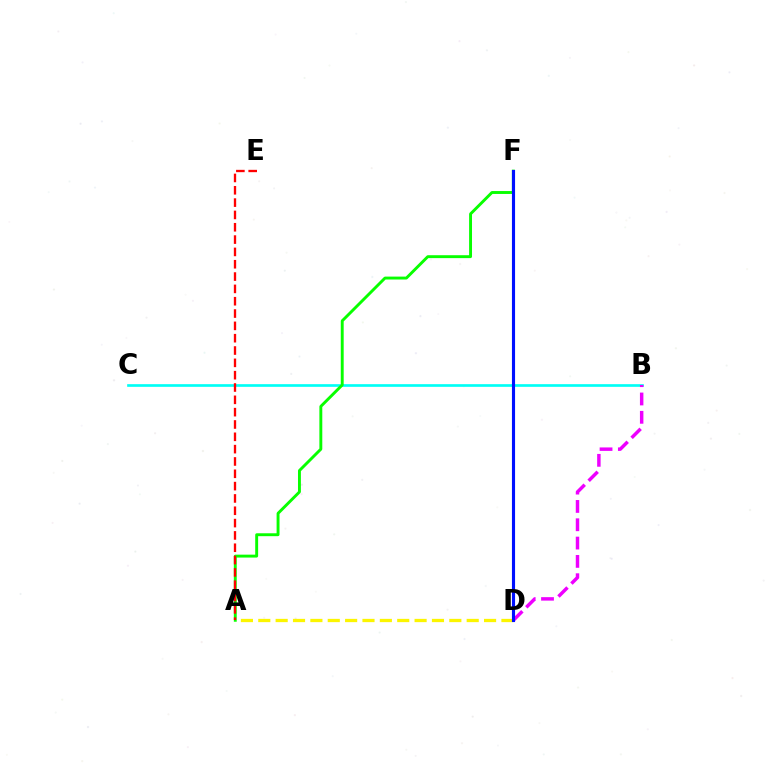{('B', 'C'): [{'color': '#00fff6', 'line_style': 'solid', 'thickness': 1.92}], ('A', 'D'): [{'color': '#fcf500', 'line_style': 'dashed', 'thickness': 2.36}], ('B', 'D'): [{'color': '#ee00ff', 'line_style': 'dashed', 'thickness': 2.49}], ('A', 'F'): [{'color': '#08ff00', 'line_style': 'solid', 'thickness': 2.09}], ('D', 'F'): [{'color': '#0010ff', 'line_style': 'solid', 'thickness': 2.24}], ('A', 'E'): [{'color': '#ff0000', 'line_style': 'dashed', 'thickness': 1.67}]}